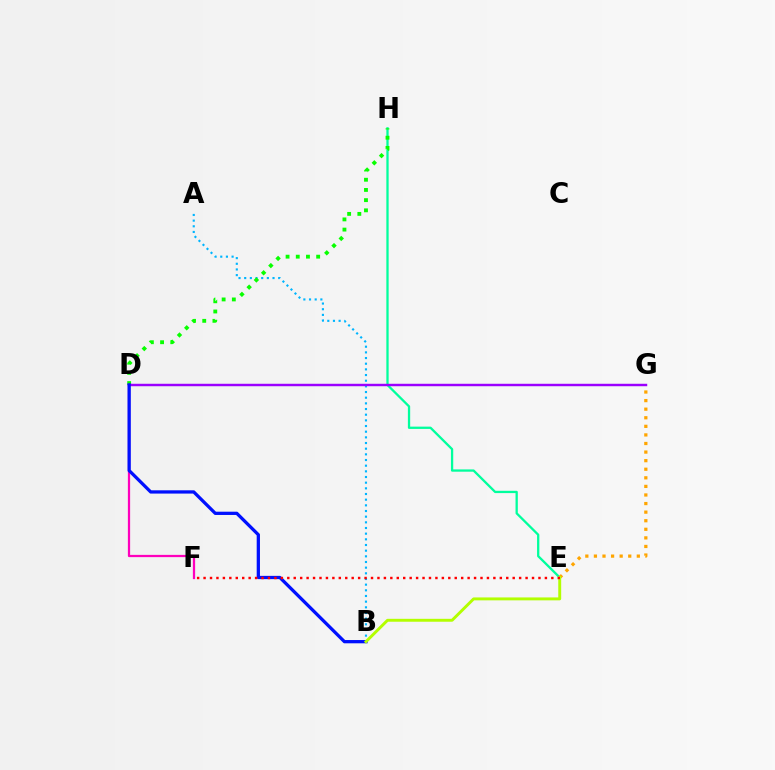{('E', 'H'): [{'color': '#00ff9d', 'line_style': 'solid', 'thickness': 1.65}], ('A', 'B'): [{'color': '#00b5ff', 'line_style': 'dotted', 'thickness': 1.54}], ('E', 'G'): [{'color': '#ffa500', 'line_style': 'dotted', 'thickness': 2.33}], ('D', 'H'): [{'color': '#08ff00', 'line_style': 'dotted', 'thickness': 2.77}], ('D', 'G'): [{'color': '#9b00ff', 'line_style': 'solid', 'thickness': 1.76}], ('D', 'F'): [{'color': '#ff00bd', 'line_style': 'solid', 'thickness': 1.62}], ('B', 'D'): [{'color': '#0010ff', 'line_style': 'solid', 'thickness': 2.36}], ('B', 'E'): [{'color': '#b3ff00', 'line_style': 'solid', 'thickness': 2.1}], ('E', 'F'): [{'color': '#ff0000', 'line_style': 'dotted', 'thickness': 1.75}]}